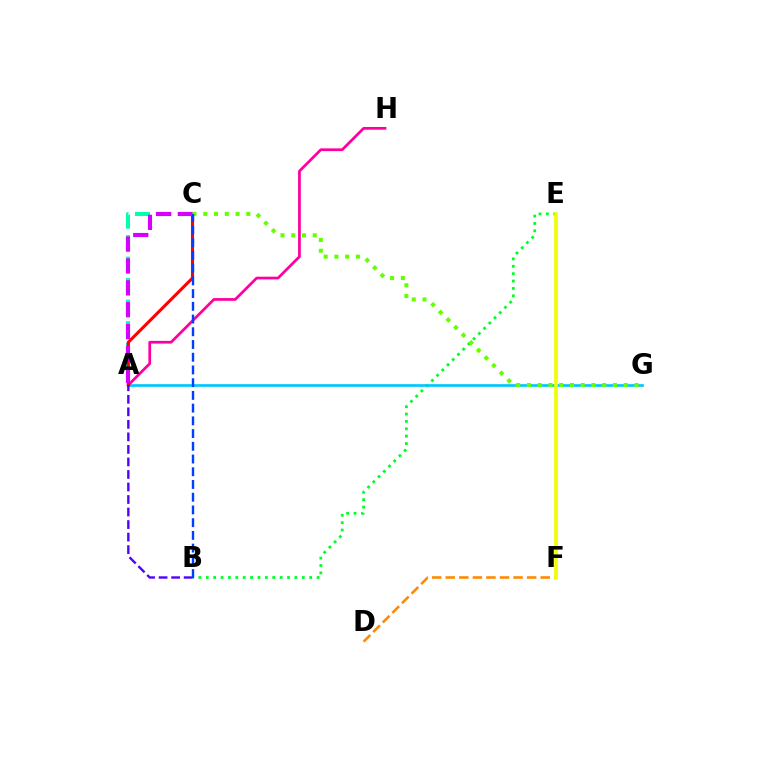{('D', 'F'): [{'color': '#ff8800', 'line_style': 'dashed', 'thickness': 1.84}], ('B', 'E'): [{'color': '#00ff27', 'line_style': 'dotted', 'thickness': 2.01}], ('A', 'C'): [{'color': '#00ffaf', 'line_style': 'dashed', 'thickness': 2.92}, {'color': '#ff0000', 'line_style': 'solid', 'thickness': 2.23}, {'color': '#d600ff', 'line_style': 'dashed', 'thickness': 2.97}], ('A', 'G'): [{'color': '#00c7ff', 'line_style': 'solid', 'thickness': 1.92}], ('A', 'H'): [{'color': '#ff00a0', 'line_style': 'solid', 'thickness': 1.96}], ('E', 'F'): [{'color': '#eeff00', 'line_style': 'solid', 'thickness': 2.62}], ('C', 'G'): [{'color': '#66ff00', 'line_style': 'dotted', 'thickness': 2.92}], ('A', 'B'): [{'color': '#4f00ff', 'line_style': 'dashed', 'thickness': 1.7}], ('B', 'C'): [{'color': '#003fff', 'line_style': 'dashed', 'thickness': 1.73}]}